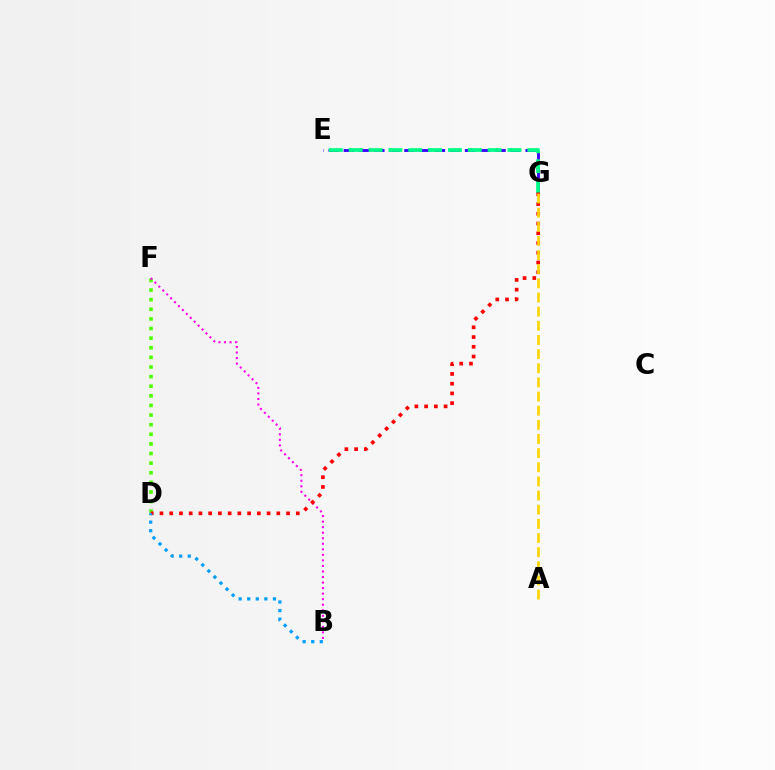{('D', 'F'): [{'color': '#4fff00', 'line_style': 'dotted', 'thickness': 2.61}], ('E', 'G'): [{'color': '#3700ff', 'line_style': 'dashed', 'thickness': 2.06}, {'color': '#00ff86', 'line_style': 'dashed', 'thickness': 2.7}], ('B', 'F'): [{'color': '#ff00ed', 'line_style': 'dotted', 'thickness': 1.5}], ('D', 'G'): [{'color': '#ff0000', 'line_style': 'dotted', 'thickness': 2.65}], ('B', 'D'): [{'color': '#009eff', 'line_style': 'dotted', 'thickness': 2.33}], ('A', 'G'): [{'color': '#ffd500', 'line_style': 'dashed', 'thickness': 1.92}]}